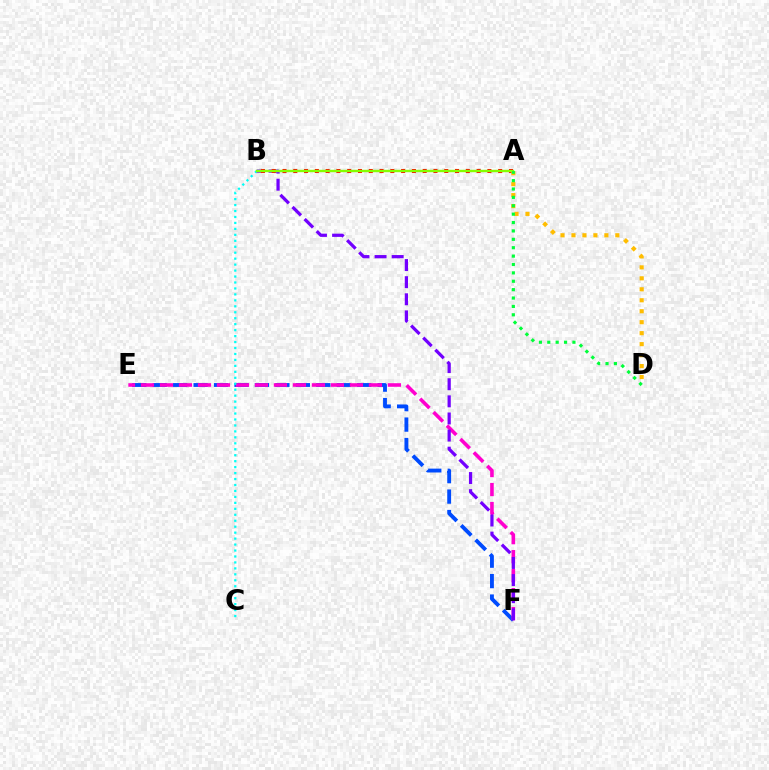{('E', 'F'): [{'color': '#004bff', 'line_style': 'dashed', 'thickness': 2.78}, {'color': '#ff00cf', 'line_style': 'dashed', 'thickness': 2.58}], ('B', 'C'): [{'color': '#00fff6', 'line_style': 'dotted', 'thickness': 1.62}], ('B', 'F'): [{'color': '#7200ff', 'line_style': 'dashed', 'thickness': 2.32}], ('A', 'B'): [{'color': '#ff0000', 'line_style': 'dotted', 'thickness': 2.93}, {'color': '#84ff00', 'line_style': 'solid', 'thickness': 1.74}], ('A', 'D'): [{'color': '#ffbd00', 'line_style': 'dotted', 'thickness': 2.98}, {'color': '#00ff39', 'line_style': 'dotted', 'thickness': 2.28}]}